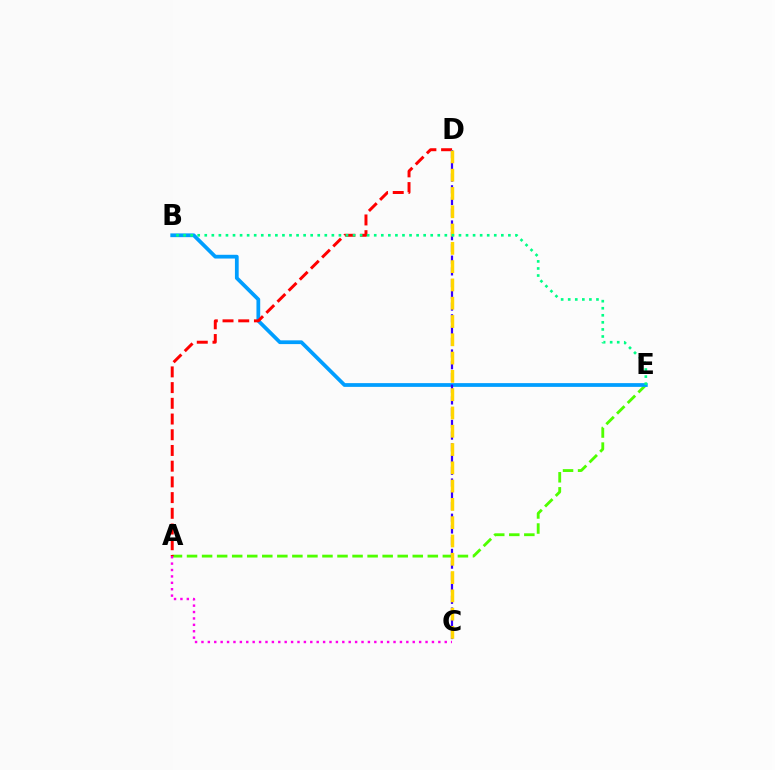{('A', 'E'): [{'color': '#4fff00', 'line_style': 'dashed', 'thickness': 2.04}], ('B', 'E'): [{'color': '#009eff', 'line_style': 'solid', 'thickness': 2.7}, {'color': '#00ff86', 'line_style': 'dotted', 'thickness': 1.92}], ('A', 'C'): [{'color': '#ff00ed', 'line_style': 'dotted', 'thickness': 1.74}], ('A', 'D'): [{'color': '#ff0000', 'line_style': 'dashed', 'thickness': 2.13}], ('C', 'D'): [{'color': '#3700ff', 'line_style': 'dashed', 'thickness': 1.59}, {'color': '#ffd500', 'line_style': 'dashed', 'thickness': 2.48}]}